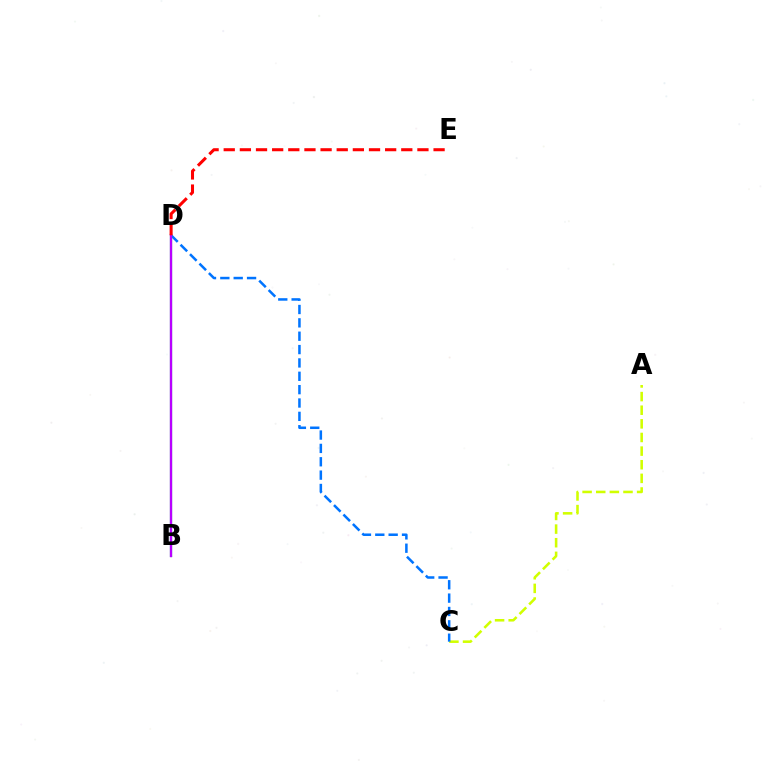{('A', 'C'): [{'color': '#d1ff00', 'line_style': 'dashed', 'thickness': 1.85}], ('C', 'D'): [{'color': '#0074ff', 'line_style': 'dashed', 'thickness': 1.81}], ('B', 'D'): [{'color': '#00ff5c', 'line_style': 'solid', 'thickness': 1.58}, {'color': '#b900ff', 'line_style': 'solid', 'thickness': 1.68}], ('D', 'E'): [{'color': '#ff0000', 'line_style': 'dashed', 'thickness': 2.19}]}